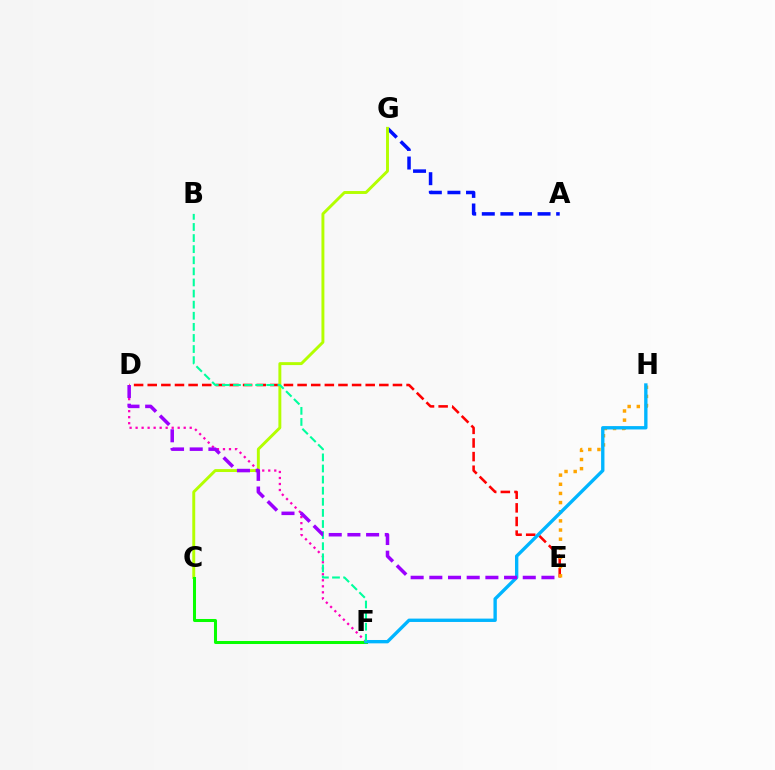{('D', 'E'): [{'color': '#ff0000', 'line_style': 'dashed', 'thickness': 1.85}, {'color': '#9b00ff', 'line_style': 'dashed', 'thickness': 2.54}], ('E', 'H'): [{'color': '#ffa500', 'line_style': 'dotted', 'thickness': 2.49}], ('A', 'G'): [{'color': '#0010ff', 'line_style': 'dashed', 'thickness': 2.53}], ('C', 'G'): [{'color': '#b3ff00', 'line_style': 'solid', 'thickness': 2.1}], ('C', 'F'): [{'color': '#08ff00', 'line_style': 'solid', 'thickness': 2.18}], ('D', 'F'): [{'color': '#ff00bd', 'line_style': 'dotted', 'thickness': 1.63}], ('F', 'H'): [{'color': '#00b5ff', 'line_style': 'solid', 'thickness': 2.42}], ('B', 'F'): [{'color': '#00ff9d', 'line_style': 'dashed', 'thickness': 1.51}]}